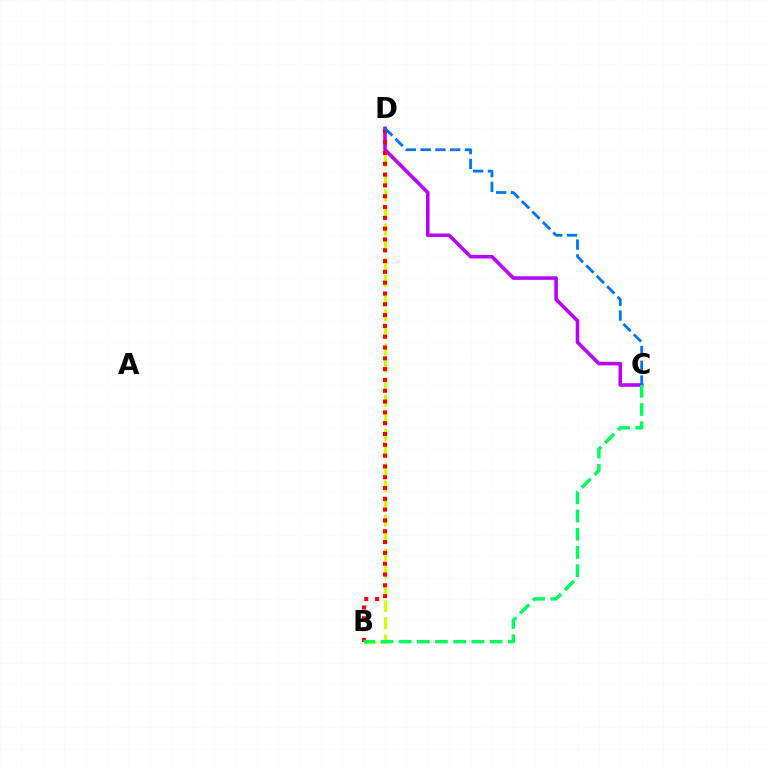{('B', 'D'): [{'color': '#d1ff00', 'line_style': 'dashed', 'thickness': 2.33}, {'color': '#ff0000', 'line_style': 'dotted', 'thickness': 2.94}], ('C', 'D'): [{'color': '#b900ff', 'line_style': 'solid', 'thickness': 2.57}, {'color': '#0074ff', 'line_style': 'dashed', 'thickness': 2.01}], ('B', 'C'): [{'color': '#00ff5c', 'line_style': 'dashed', 'thickness': 2.47}]}